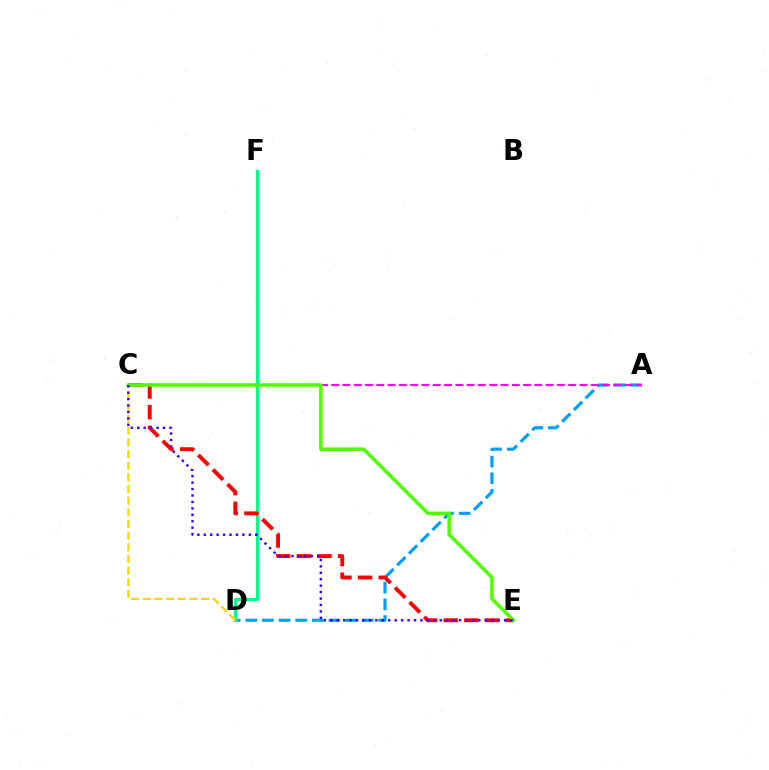{('A', 'D'): [{'color': '#009eff', 'line_style': 'dashed', 'thickness': 2.26}], ('D', 'F'): [{'color': '#00ff86', 'line_style': 'solid', 'thickness': 2.21}], ('C', 'E'): [{'color': '#ff0000', 'line_style': 'dashed', 'thickness': 2.81}, {'color': '#4fff00', 'line_style': 'solid', 'thickness': 2.53}, {'color': '#3700ff', 'line_style': 'dotted', 'thickness': 1.75}], ('C', 'D'): [{'color': '#ffd500', 'line_style': 'dashed', 'thickness': 1.58}], ('A', 'C'): [{'color': '#ff00ed', 'line_style': 'dashed', 'thickness': 1.53}]}